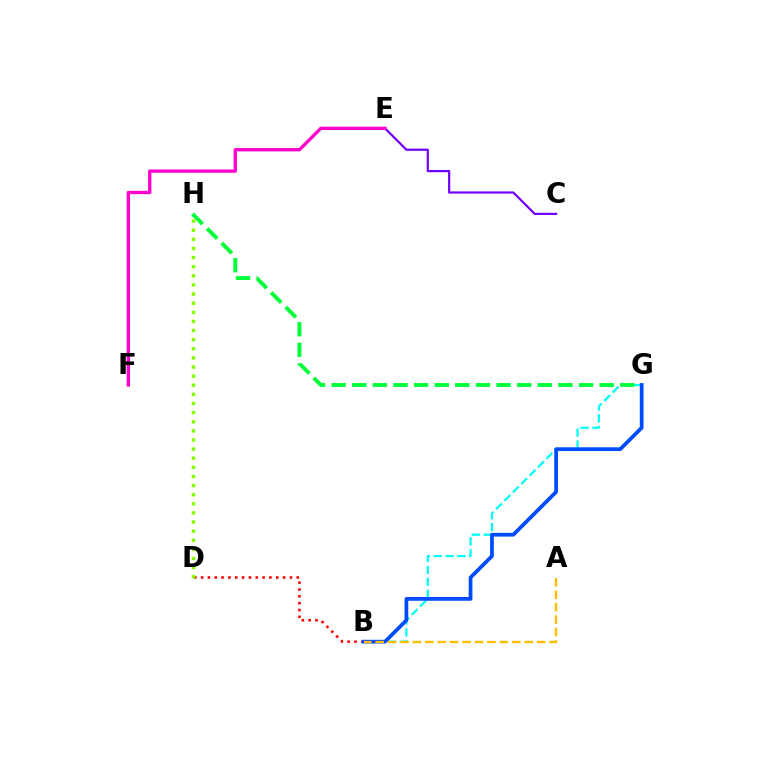{('B', 'G'): [{'color': '#00fff6', 'line_style': 'dashed', 'thickness': 1.61}, {'color': '#004bff', 'line_style': 'solid', 'thickness': 2.7}], ('C', 'E'): [{'color': '#7200ff', 'line_style': 'solid', 'thickness': 1.59}], ('B', 'D'): [{'color': '#ff0000', 'line_style': 'dotted', 'thickness': 1.86}], ('G', 'H'): [{'color': '#00ff39', 'line_style': 'dashed', 'thickness': 2.8}], ('D', 'H'): [{'color': '#84ff00', 'line_style': 'dotted', 'thickness': 2.48}], ('E', 'F'): [{'color': '#ff00cf', 'line_style': 'solid', 'thickness': 2.39}], ('A', 'B'): [{'color': '#ffbd00', 'line_style': 'dashed', 'thickness': 1.69}]}